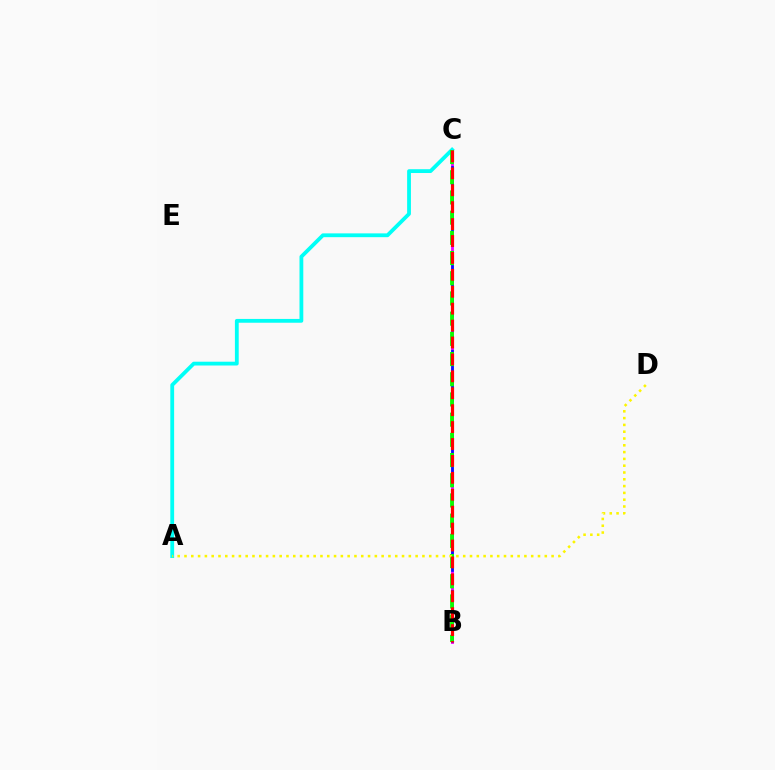{('B', 'C'): [{'color': '#ee00ff', 'line_style': 'solid', 'thickness': 2.06}, {'color': '#0010ff', 'line_style': 'dashed', 'thickness': 1.92}, {'color': '#08ff00', 'line_style': 'dashed', 'thickness': 2.74}, {'color': '#ff0000', 'line_style': 'dashed', 'thickness': 2.3}], ('A', 'C'): [{'color': '#00fff6', 'line_style': 'solid', 'thickness': 2.74}], ('A', 'D'): [{'color': '#fcf500', 'line_style': 'dotted', 'thickness': 1.85}]}